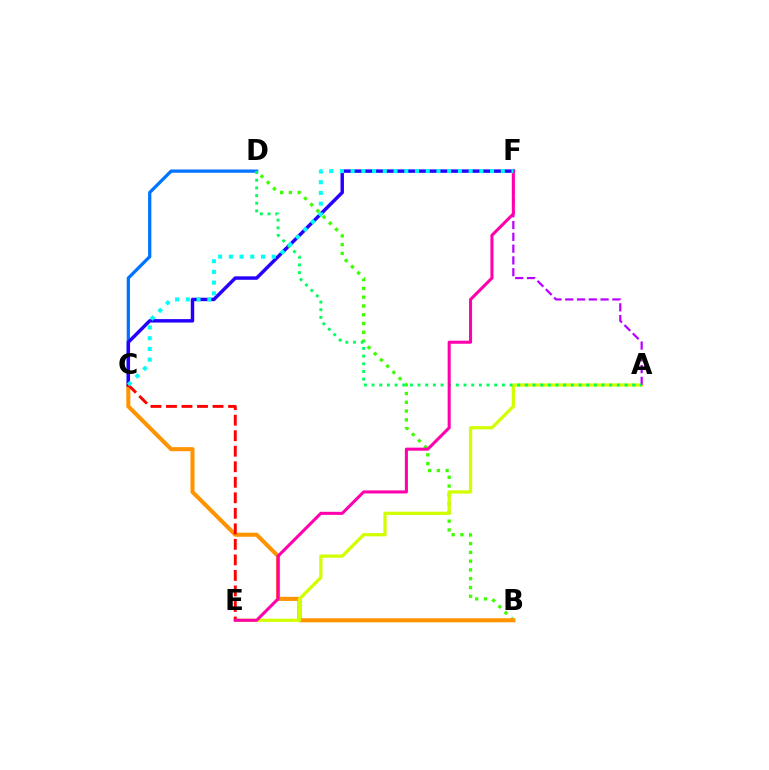{('C', 'D'): [{'color': '#0074ff', 'line_style': 'solid', 'thickness': 2.35}], ('B', 'D'): [{'color': '#3dff00', 'line_style': 'dotted', 'thickness': 2.38}], ('B', 'C'): [{'color': '#ff9400', 'line_style': 'solid', 'thickness': 2.93}], ('C', 'F'): [{'color': '#2500ff', 'line_style': 'solid', 'thickness': 2.48}, {'color': '#00fff6', 'line_style': 'dotted', 'thickness': 2.91}], ('A', 'E'): [{'color': '#d1ff00', 'line_style': 'solid', 'thickness': 2.34}], ('C', 'E'): [{'color': '#ff0000', 'line_style': 'dashed', 'thickness': 2.11}], ('A', 'F'): [{'color': '#b900ff', 'line_style': 'dashed', 'thickness': 1.6}], ('A', 'D'): [{'color': '#00ff5c', 'line_style': 'dotted', 'thickness': 2.08}], ('E', 'F'): [{'color': '#ff00ac', 'line_style': 'solid', 'thickness': 2.2}]}